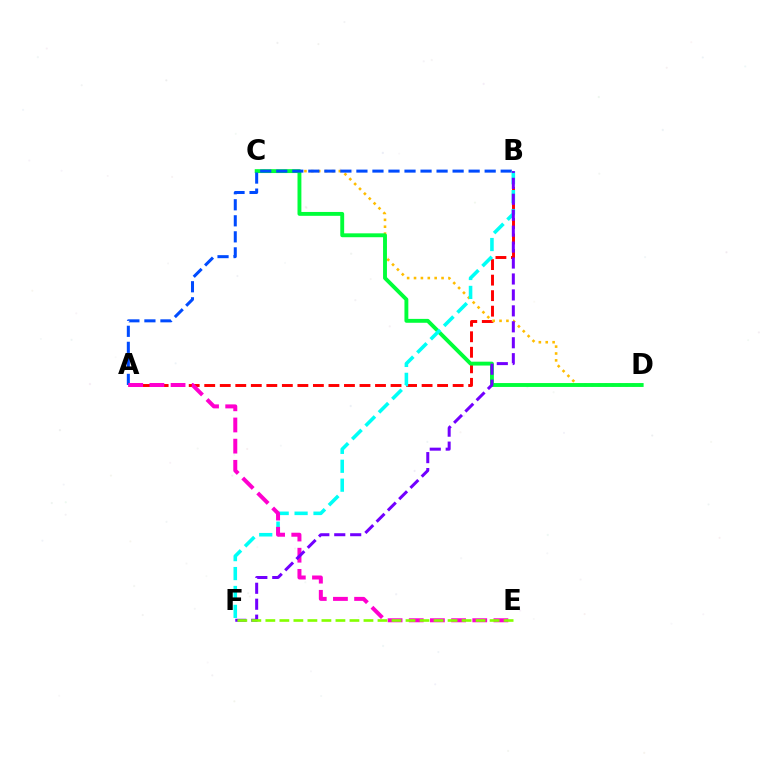{('A', 'B'): [{'color': '#ff0000', 'line_style': 'dashed', 'thickness': 2.11}, {'color': '#004bff', 'line_style': 'dashed', 'thickness': 2.18}], ('C', 'D'): [{'color': '#ffbd00', 'line_style': 'dotted', 'thickness': 1.87}, {'color': '#00ff39', 'line_style': 'solid', 'thickness': 2.8}], ('B', 'F'): [{'color': '#00fff6', 'line_style': 'dashed', 'thickness': 2.57}, {'color': '#7200ff', 'line_style': 'dashed', 'thickness': 2.17}], ('A', 'E'): [{'color': '#ff00cf', 'line_style': 'dashed', 'thickness': 2.88}], ('E', 'F'): [{'color': '#84ff00', 'line_style': 'dashed', 'thickness': 1.9}]}